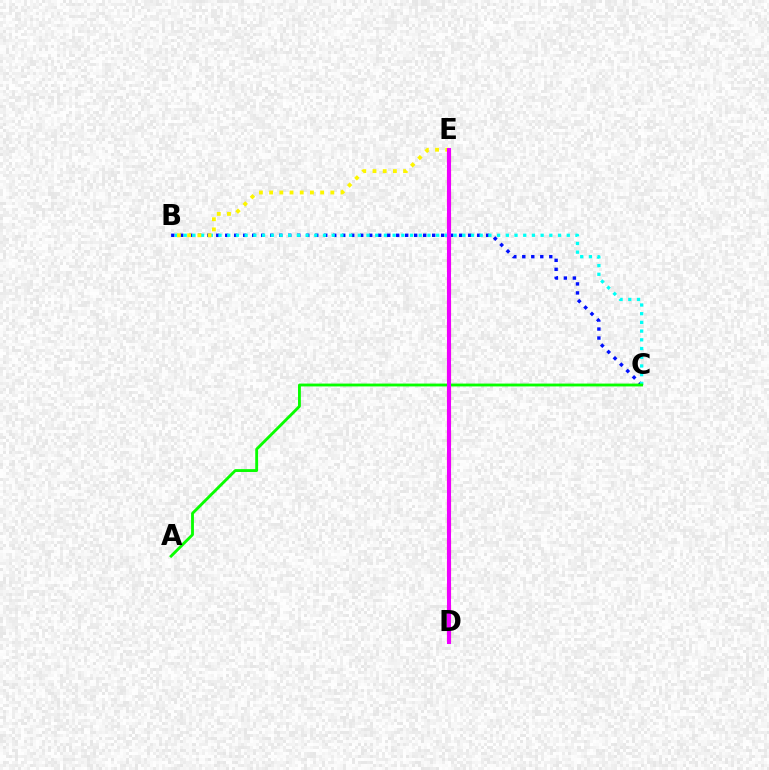{('B', 'C'): [{'color': '#0010ff', 'line_style': 'dotted', 'thickness': 2.44}, {'color': '#00fff6', 'line_style': 'dotted', 'thickness': 2.37}], ('D', 'E'): [{'color': '#ff0000', 'line_style': 'dashed', 'thickness': 2.96}, {'color': '#ee00ff', 'line_style': 'solid', 'thickness': 2.9}], ('B', 'E'): [{'color': '#fcf500', 'line_style': 'dotted', 'thickness': 2.77}], ('A', 'C'): [{'color': '#08ff00', 'line_style': 'solid', 'thickness': 2.06}]}